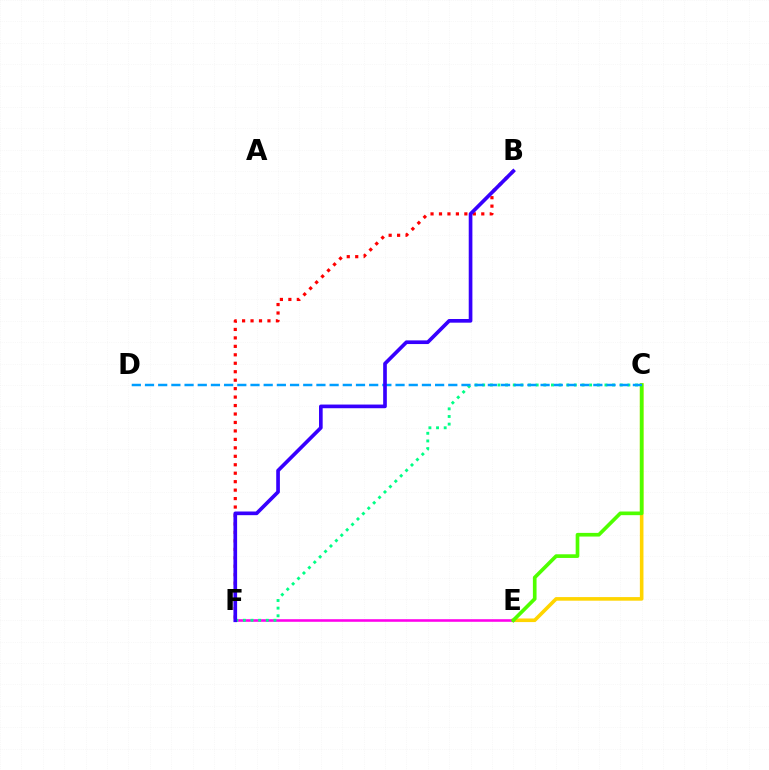{('C', 'E'): [{'color': '#ffd500', 'line_style': 'solid', 'thickness': 2.59}, {'color': '#4fff00', 'line_style': 'solid', 'thickness': 2.64}], ('E', 'F'): [{'color': '#ff00ed', 'line_style': 'solid', 'thickness': 1.86}], ('C', 'F'): [{'color': '#00ff86', 'line_style': 'dotted', 'thickness': 2.08}], ('B', 'F'): [{'color': '#ff0000', 'line_style': 'dotted', 'thickness': 2.3}, {'color': '#3700ff', 'line_style': 'solid', 'thickness': 2.64}], ('C', 'D'): [{'color': '#009eff', 'line_style': 'dashed', 'thickness': 1.79}]}